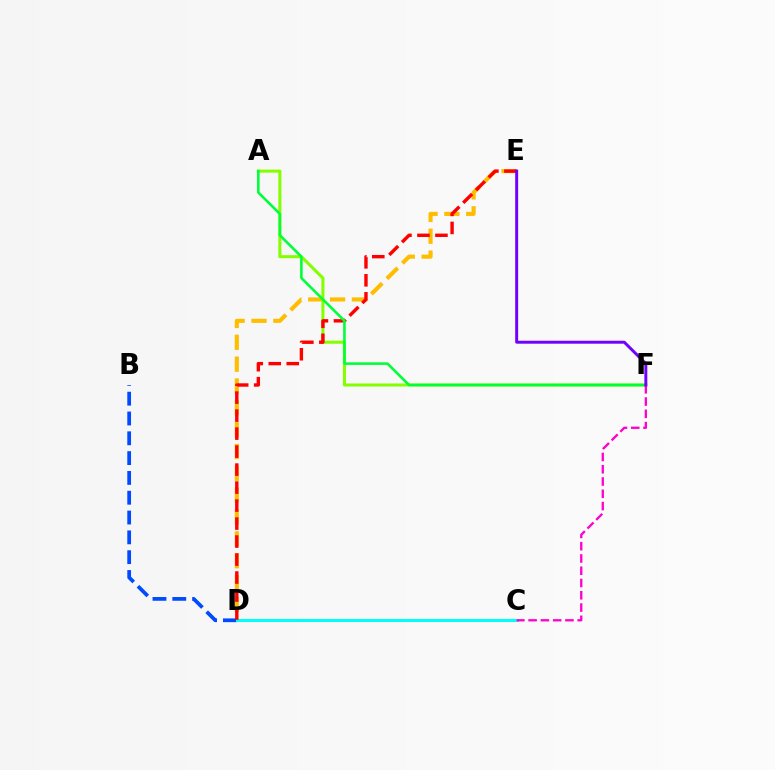{('D', 'E'): [{'color': '#ffbd00', 'line_style': 'dashed', 'thickness': 2.97}, {'color': '#ff0000', 'line_style': 'dashed', 'thickness': 2.44}], ('B', 'D'): [{'color': '#004bff', 'line_style': 'dashed', 'thickness': 2.69}], ('A', 'F'): [{'color': '#84ff00', 'line_style': 'solid', 'thickness': 2.19}, {'color': '#00ff39', 'line_style': 'solid', 'thickness': 1.86}], ('C', 'D'): [{'color': '#00fff6', 'line_style': 'solid', 'thickness': 2.18}], ('C', 'F'): [{'color': '#ff00cf', 'line_style': 'dashed', 'thickness': 1.67}], ('E', 'F'): [{'color': '#7200ff', 'line_style': 'solid', 'thickness': 2.13}]}